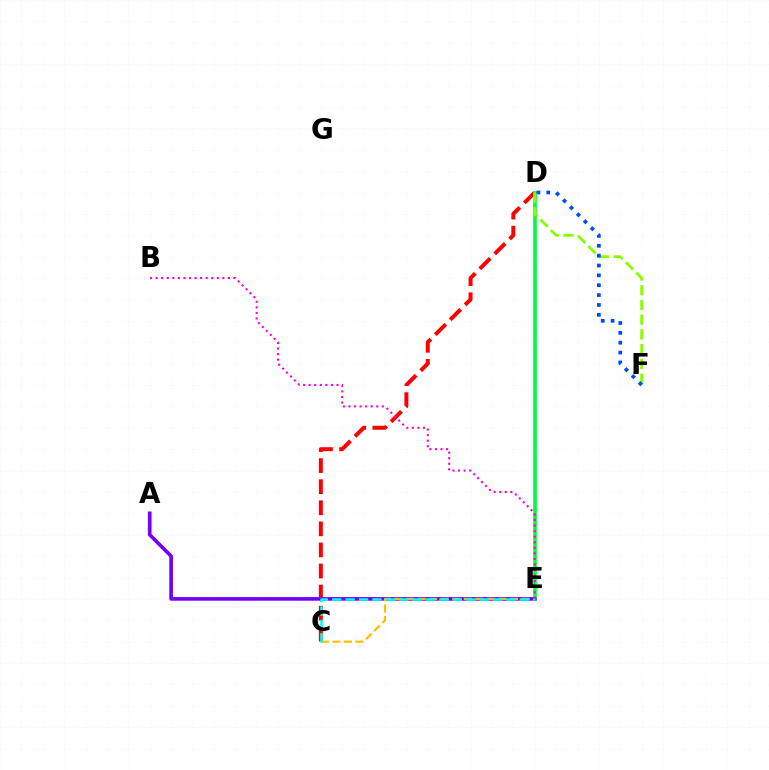{('C', 'D'): [{'color': '#ff0000', 'line_style': 'dashed', 'thickness': 2.86}], ('D', 'E'): [{'color': '#00ff39', 'line_style': 'solid', 'thickness': 2.64}], ('D', 'F'): [{'color': '#84ff00', 'line_style': 'dashed', 'thickness': 2.0}, {'color': '#004bff', 'line_style': 'dotted', 'thickness': 2.68}], ('A', 'E'): [{'color': '#7200ff', 'line_style': 'solid', 'thickness': 2.63}], ('C', 'E'): [{'color': '#ffbd00', 'line_style': 'dashed', 'thickness': 1.57}, {'color': '#00fff6', 'line_style': 'dashed', 'thickness': 1.82}], ('B', 'E'): [{'color': '#ff00cf', 'line_style': 'dotted', 'thickness': 1.51}]}